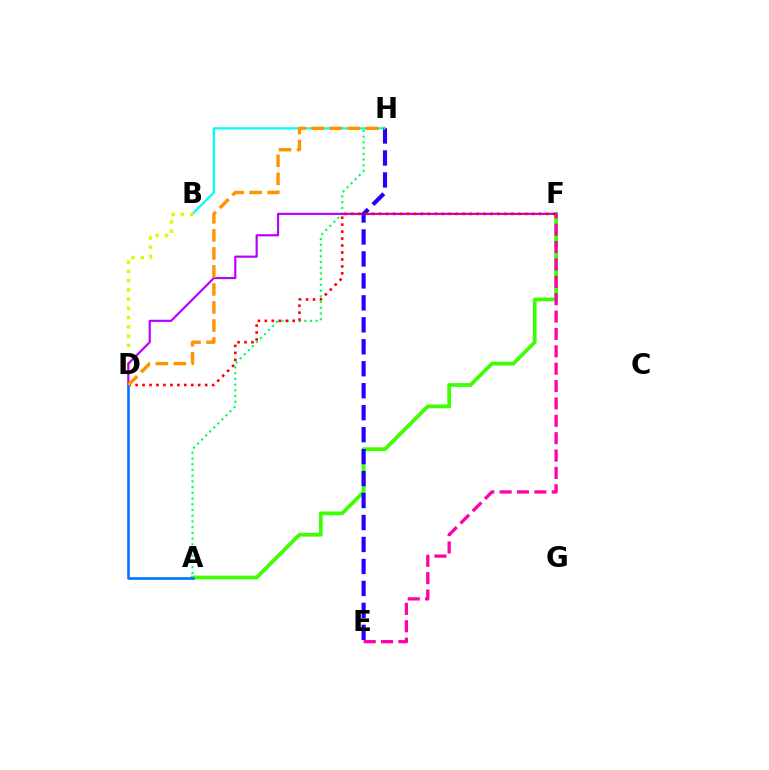{('A', 'F'): [{'color': '#3dff00', 'line_style': 'solid', 'thickness': 2.69}], ('B', 'H'): [{'color': '#00fff6', 'line_style': 'solid', 'thickness': 1.61}], ('B', 'D'): [{'color': '#d1ff00', 'line_style': 'dotted', 'thickness': 2.51}], ('A', 'H'): [{'color': '#00ff5c', 'line_style': 'dotted', 'thickness': 1.55}], ('D', 'F'): [{'color': '#b900ff', 'line_style': 'solid', 'thickness': 1.57}, {'color': '#ff0000', 'line_style': 'dotted', 'thickness': 1.89}], ('E', 'H'): [{'color': '#2500ff', 'line_style': 'dashed', 'thickness': 2.98}], ('E', 'F'): [{'color': '#ff00ac', 'line_style': 'dashed', 'thickness': 2.36}], ('A', 'D'): [{'color': '#0074ff', 'line_style': 'solid', 'thickness': 1.89}], ('D', 'H'): [{'color': '#ff9400', 'line_style': 'dashed', 'thickness': 2.45}]}